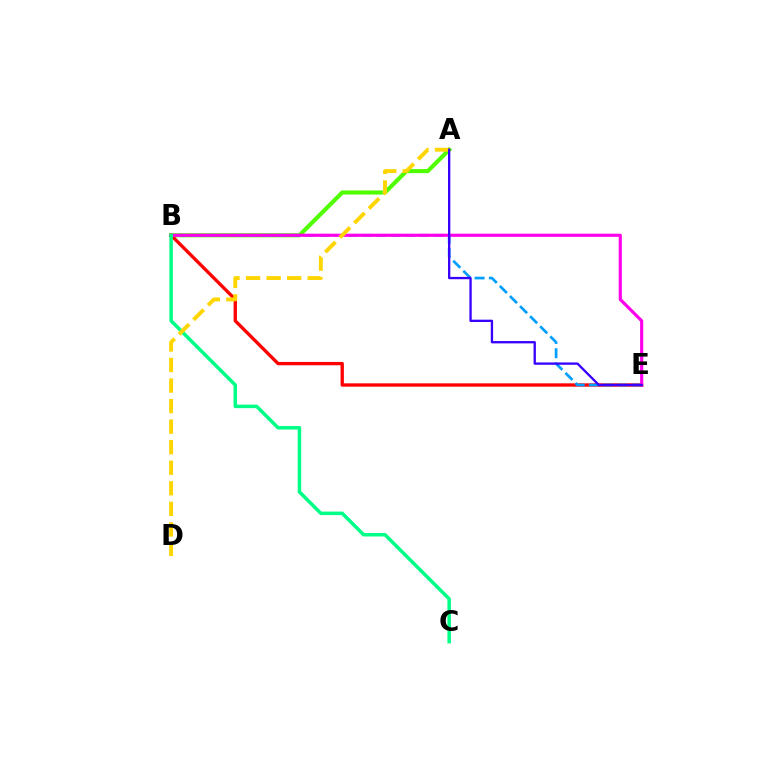{('A', 'B'): [{'color': '#4fff00', 'line_style': 'solid', 'thickness': 2.95}], ('B', 'E'): [{'color': '#ff0000', 'line_style': 'solid', 'thickness': 2.39}, {'color': '#009eff', 'line_style': 'dashed', 'thickness': 1.94}, {'color': '#ff00ed', 'line_style': 'solid', 'thickness': 2.27}], ('B', 'C'): [{'color': '#00ff86', 'line_style': 'solid', 'thickness': 2.53}], ('A', 'D'): [{'color': '#ffd500', 'line_style': 'dashed', 'thickness': 2.79}], ('A', 'E'): [{'color': '#3700ff', 'line_style': 'solid', 'thickness': 1.67}]}